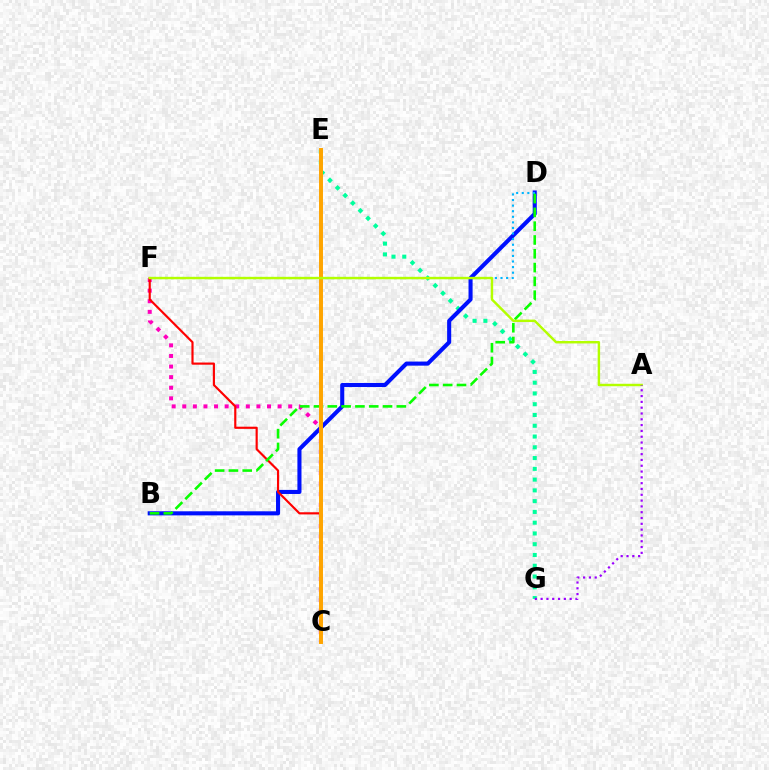{('E', 'G'): [{'color': '#00ff9d', 'line_style': 'dotted', 'thickness': 2.93}], ('B', 'D'): [{'color': '#0010ff', 'line_style': 'solid', 'thickness': 2.93}, {'color': '#08ff00', 'line_style': 'dashed', 'thickness': 1.87}], ('C', 'F'): [{'color': '#ff00bd', 'line_style': 'dotted', 'thickness': 2.88}, {'color': '#ff0000', 'line_style': 'solid', 'thickness': 1.56}], ('D', 'F'): [{'color': '#00b5ff', 'line_style': 'dotted', 'thickness': 1.52}], ('C', 'E'): [{'color': '#ffa500', 'line_style': 'solid', 'thickness': 2.84}], ('A', 'F'): [{'color': '#b3ff00', 'line_style': 'solid', 'thickness': 1.76}], ('A', 'G'): [{'color': '#9b00ff', 'line_style': 'dotted', 'thickness': 1.58}]}